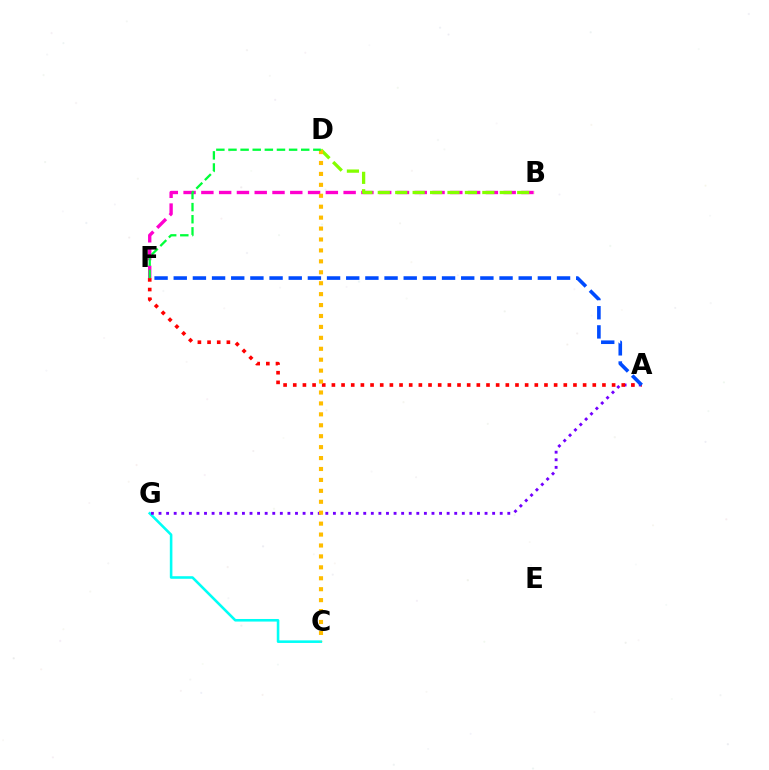{('C', 'G'): [{'color': '#00fff6', 'line_style': 'solid', 'thickness': 1.86}], ('B', 'F'): [{'color': '#ff00cf', 'line_style': 'dashed', 'thickness': 2.42}], ('B', 'D'): [{'color': '#84ff00', 'line_style': 'dashed', 'thickness': 2.37}], ('A', 'G'): [{'color': '#7200ff', 'line_style': 'dotted', 'thickness': 2.06}], ('A', 'F'): [{'color': '#ff0000', 'line_style': 'dotted', 'thickness': 2.63}, {'color': '#004bff', 'line_style': 'dashed', 'thickness': 2.6}], ('C', 'D'): [{'color': '#ffbd00', 'line_style': 'dotted', 'thickness': 2.97}], ('D', 'F'): [{'color': '#00ff39', 'line_style': 'dashed', 'thickness': 1.65}]}